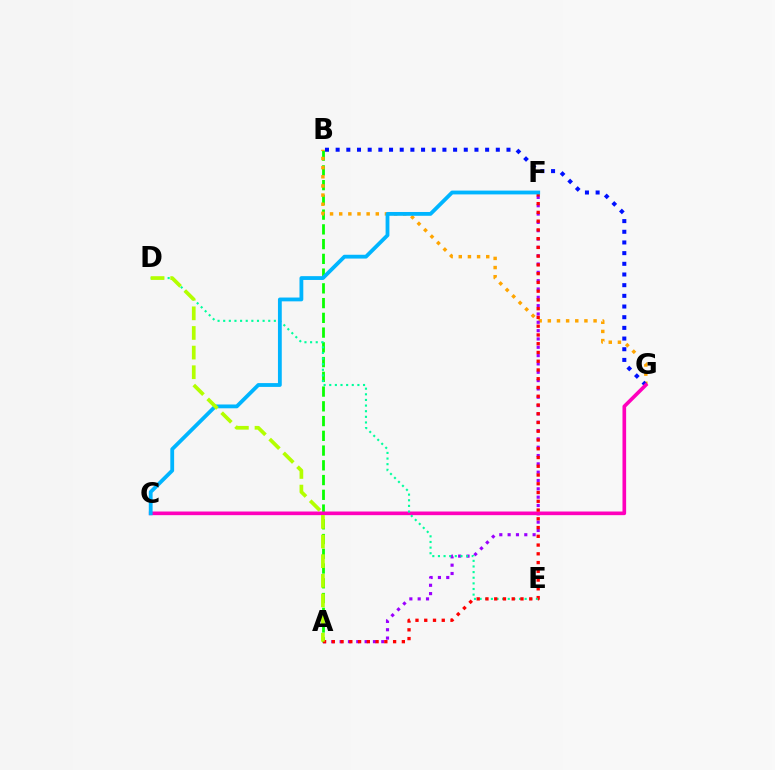{('A', 'B'): [{'color': '#08ff00', 'line_style': 'dashed', 'thickness': 2.0}], ('B', 'G'): [{'color': '#ffa500', 'line_style': 'dotted', 'thickness': 2.49}, {'color': '#0010ff', 'line_style': 'dotted', 'thickness': 2.9}], ('A', 'F'): [{'color': '#9b00ff', 'line_style': 'dotted', 'thickness': 2.26}, {'color': '#ff0000', 'line_style': 'dotted', 'thickness': 2.38}], ('C', 'G'): [{'color': '#ff00bd', 'line_style': 'solid', 'thickness': 2.62}], ('D', 'E'): [{'color': '#00ff9d', 'line_style': 'dotted', 'thickness': 1.53}], ('C', 'F'): [{'color': '#00b5ff', 'line_style': 'solid', 'thickness': 2.74}], ('A', 'D'): [{'color': '#b3ff00', 'line_style': 'dashed', 'thickness': 2.67}]}